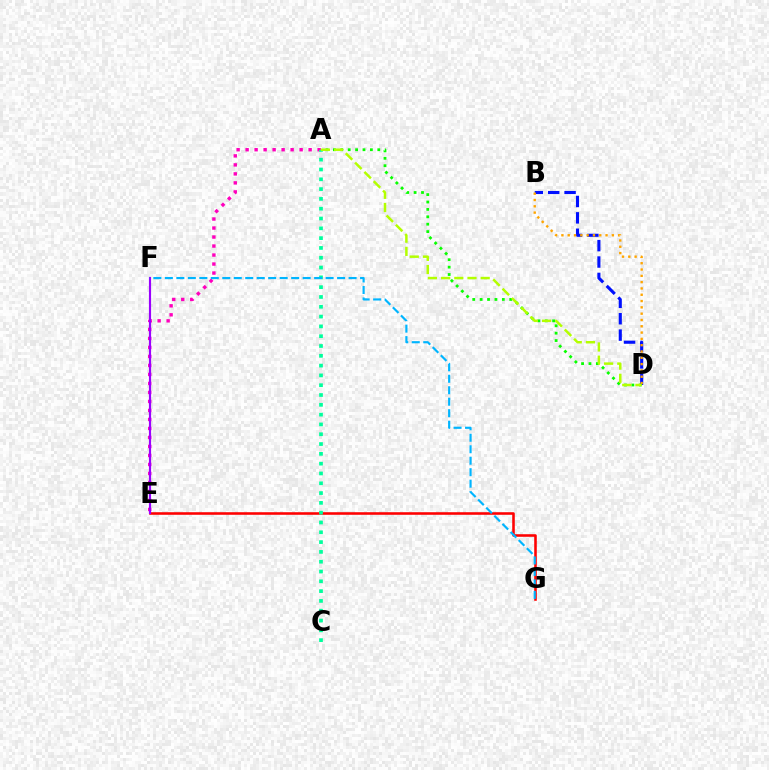{('B', 'D'): [{'color': '#0010ff', 'line_style': 'dashed', 'thickness': 2.23}, {'color': '#ffa500', 'line_style': 'dotted', 'thickness': 1.71}], ('A', 'D'): [{'color': '#08ff00', 'line_style': 'dotted', 'thickness': 2.01}, {'color': '#b3ff00', 'line_style': 'dashed', 'thickness': 1.79}], ('A', 'E'): [{'color': '#ff00bd', 'line_style': 'dotted', 'thickness': 2.45}], ('E', 'G'): [{'color': '#ff0000', 'line_style': 'solid', 'thickness': 1.85}], ('A', 'C'): [{'color': '#00ff9d', 'line_style': 'dotted', 'thickness': 2.66}], ('E', 'F'): [{'color': '#9b00ff', 'line_style': 'solid', 'thickness': 1.55}], ('F', 'G'): [{'color': '#00b5ff', 'line_style': 'dashed', 'thickness': 1.56}]}